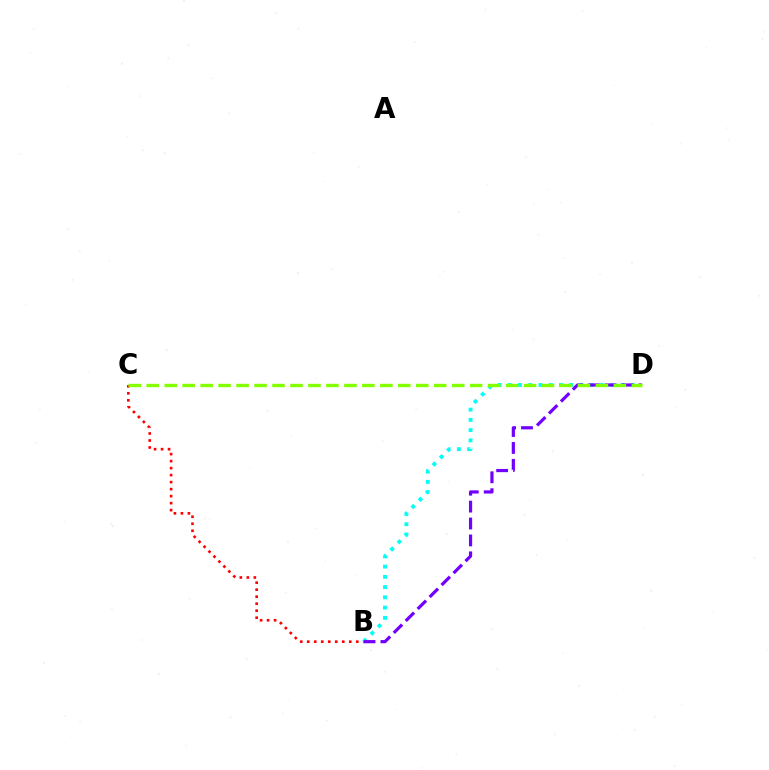{('B', 'C'): [{'color': '#ff0000', 'line_style': 'dotted', 'thickness': 1.9}], ('B', 'D'): [{'color': '#00fff6', 'line_style': 'dotted', 'thickness': 2.78}, {'color': '#7200ff', 'line_style': 'dashed', 'thickness': 2.3}], ('C', 'D'): [{'color': '#84ff00', 'line_style': 'dashed', 'thickness': 2.44}]}